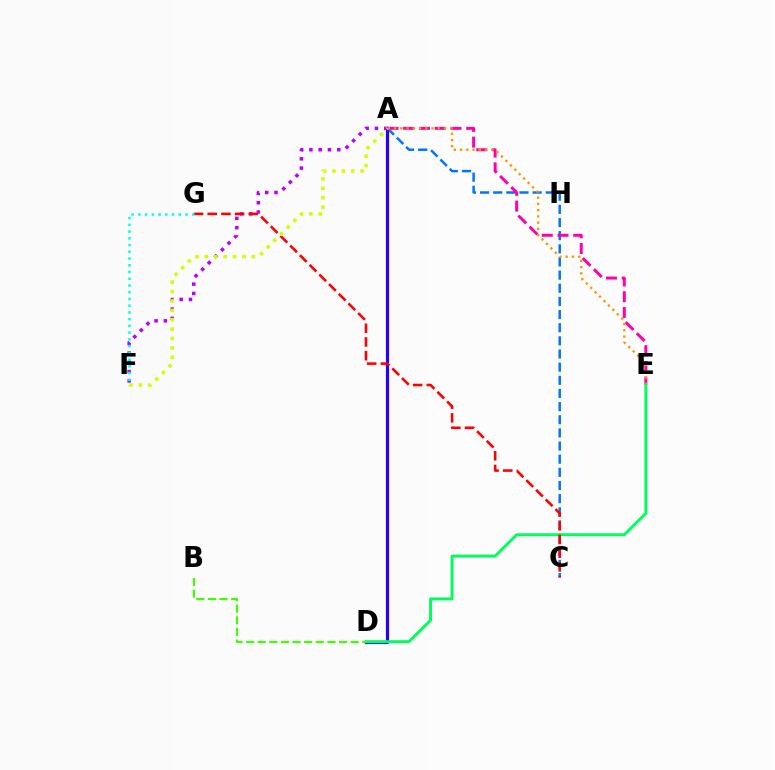{('A', 'C'): [{'color': '#0074ff', 'line_style': 'dashed', 'thickness': 1.79}], ('A', 'E'): [{'color': '#ff00ac', 'line_style': 'dashed', 'thickness': 2.14}, {'color': '#ff9400', 'line_style': 'dotted', 'thickness': 1.7}], ('A', 'D'): [{'color': '#2500ff', 'line_style': 'solid', 'thickness': 2.28}], ('A', 'F'): [{'color': '#b900ff', 'line_style': 'dotted', 'thickness': 2.53}, {'color': '#d1ff00', 'line_style': 'dotted', 'thickness': 2.55}], ('D', 'E'): [{'color': '#00ff5c', 'line_style': 'solid', 'thickness': 2.1}], ('B', 'D'): [{'color': '#3dff00', 'line_style': 'dashed', 'thickness': 1.58}], ('C', 'G'): [{'color': '#ff0000', 'line_style': 'dashed', 'thickness': 1.86}], ('F', 'G'): [{'color': '#00fff6', 'line_style': 'dotted', 'thickness': 1.83}]}